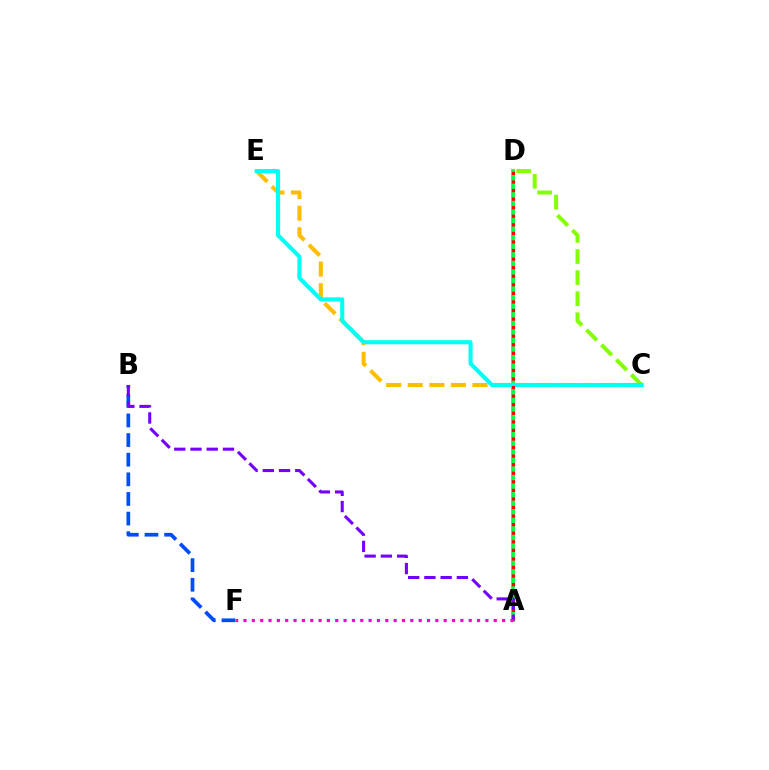{('A', 'D'): [{'color': '#00ff39', 'line_style': 'solid', 'thickness': 2.67}, {'color': '#ff0000', 'line_style': 'dotted', 'thickness': 2.33}], ('B', 'F'): [{'color': '#004bff', 'line_style': 'dashed', 'thickness': 2.67}], ('C', 'D'): [{'color': '#84ff00', 'line_style': 'dashed', 'thickness': 2.87}], ('C', 'E'): [{'color': '#ffbd00', 'line_style': 'dashed', 'thickness': 2.93}, {'color': '#00fff6', 'line_style': 'solid', 'thickness': 2.94}], ('A', 'B'): [{'color': '#7200ff', 'line_style': 'dashed', 'thickness': 2.21}], ('A', 'F'): [{'color': '#ff00cf', 'line_style': 'dotted', 'thickness': 2.27}]}